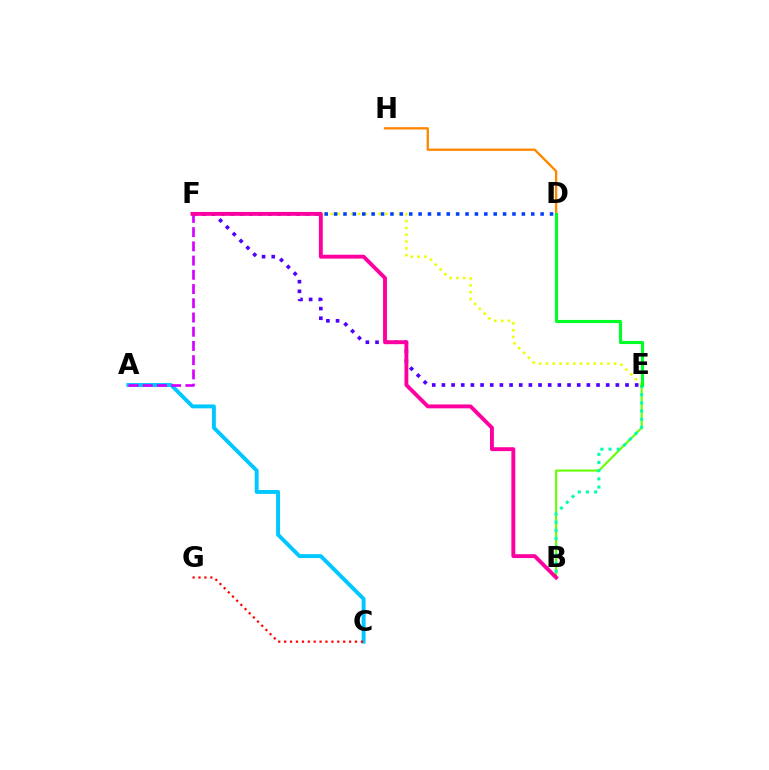{('E', 'F'): [{'color': '#4f00ff', 'line_style': 'dotted', 'thickness': 2.63}, {'color': '#eeff00', 'line_style': 'dotted', 'thickness': 1.85}], ('B', 'E'): [{'color': '#66ff00', 'line_style': 'solid', 'thickness': 1.51}, {'color': '#00ffaf', 'line_style': 'dotted', 'thickness': 2.22}], ('D', 'F'): [{'color': '#003fff', 'line_style': 'dotted', 'thickness': 2.55}], ('A', 'C'): [{'color': '#00c7ff', 'line_style': 'solid', 'thickness': 2.81}], ('A', 'F'): [{'color': '#d600ff', 'line_style': 'dashed', 'thickness': 1.93}], ('B', 'F'): [{'color': '#ff00a0', 'line_style': 'solid', 'thickness': 2.79}], ('D', 'H'): [{'color': '#ff8800', 'line_style': 'solid', 'thickness': 1.69}], ('C', 'G'): [{'color': '#ff0000', 'line_style': 'dotted', 'thickness': 1.6}], ('D', 'E'): [{'color': '#00ff27', 'line_style': 'solid', 'thickness': 2.24}]}